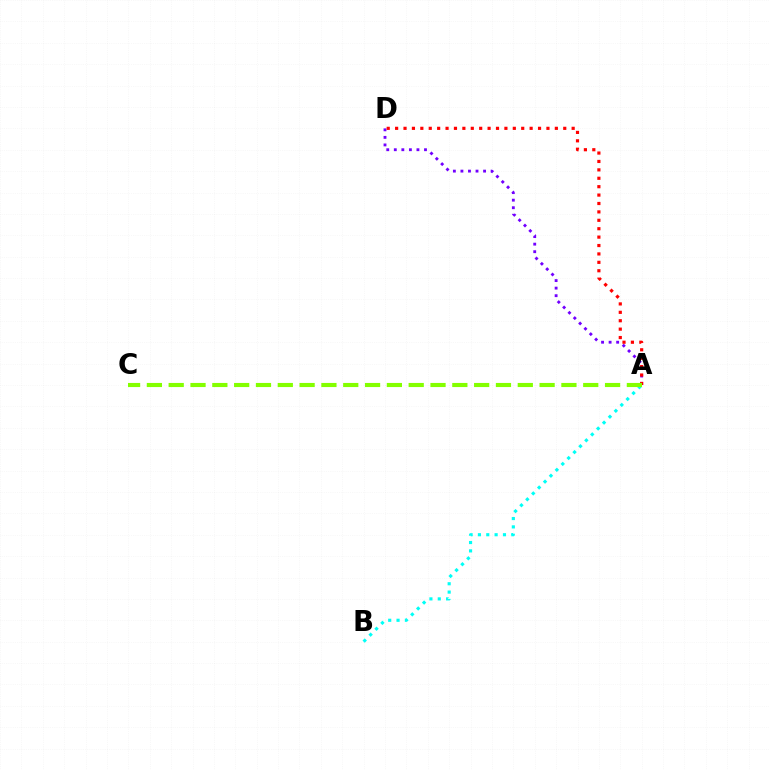{('A', 'D'): [{'color': '#7200ff', 'line_style': 'dotted', 'thickness': 2.05}, {'color': '#ff0000', 'line_style': 'dotted', 'thickness': 2.28}], ('A', 'B'): [{'color': '#00fff6', 'line_style': 'dotted', 'thickness': 2.27}], ('A', 'C'): [{'color': '#84ff00', 'line_style': 'dashed', 'thickness': 2.96}]}